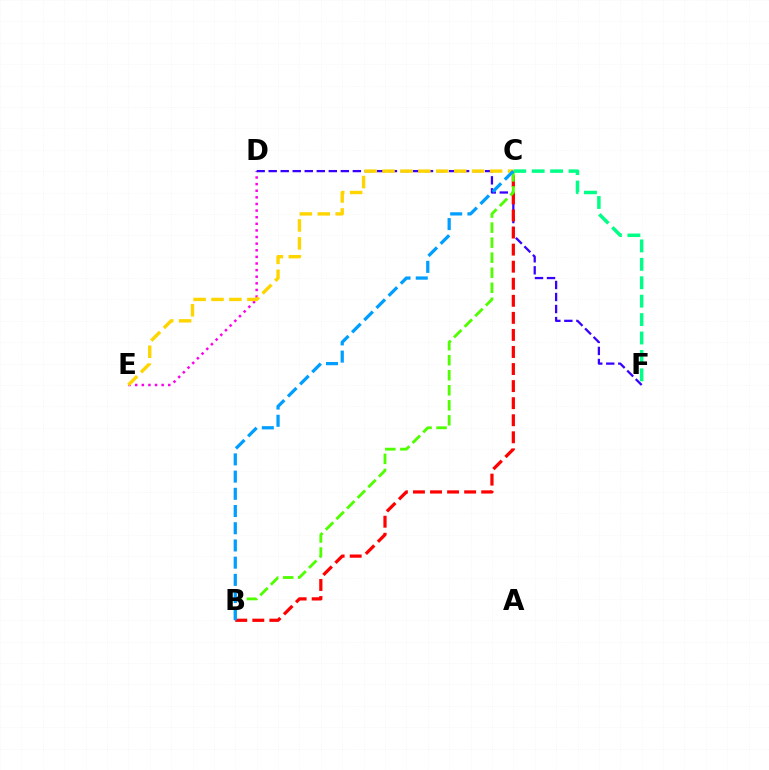{('D', 'E'): [{'color': '#ff00ed', 'line_style': 'dotted', 'thickness': 1.8}], ('D', 'F'): [{'color': '#3700ff', 'line_style': 'dashed', 'thickness': 1.63}], ('C', 'F'): [{'color': '#00ff86', 'line_style': 'dashed', 'thickness': 2.5}], ('B', 'C'): [{'color': '#ff0000', 'line_style': 'dashed', 'thickness': 2.32}, {'color': '#4fff00', 'line_style': 'dashed', 'thickness': 2.04}, {'color': '#009eff', 'line_style': 'dashed', 'thickness': 2.34}], ('C', 'E'): [{'color': '#ffd500', 'line_style': 'dashed', 'thickness': 2.44}]}